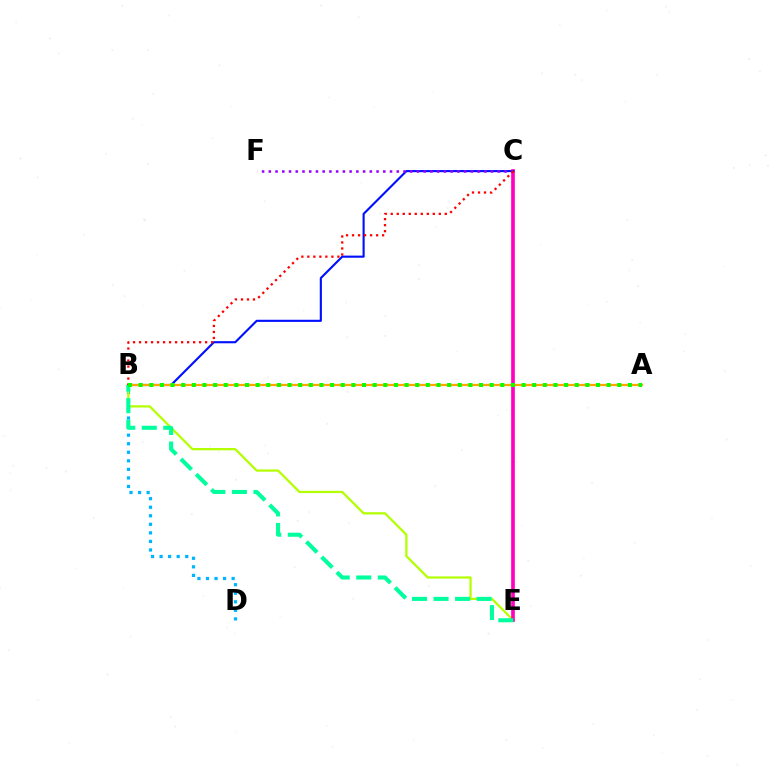{('B', 'D'): [{'color': '#00b5ff', 'line_style': 'dotted', 'thickness': 2.32}], ('B', 'E'): [{'color': '#b3ff00', 'line_style': 'solid', 'thickness': 1.61}, {'color': '#00ff9d', 'line_style': 'dashed', 'thickness': 2.93}], ('C', 'E'): [{'color': '#ff00bd', 'line_style': 'solid', 'thickness': 2.64}], ('B', 'C'): [{'color': '#0010ff', 'line_style': 'solid', 'thickness': 1.53}, {'color': '#ff0000', 'line_style': 'dotted', 'thickness': 1.63}], ('A', 'B'): [{'color': '#ffa500', 'line_style': 'solid', 'thickness': 1.6}, {'color': '#08ff00', 'line_style': 'dotted', 'thickness': 2.89}], ('C', 'F'): [{'color': '#9b00ff', 'line_style': 'dotted', 'thickness': 1.83}]}